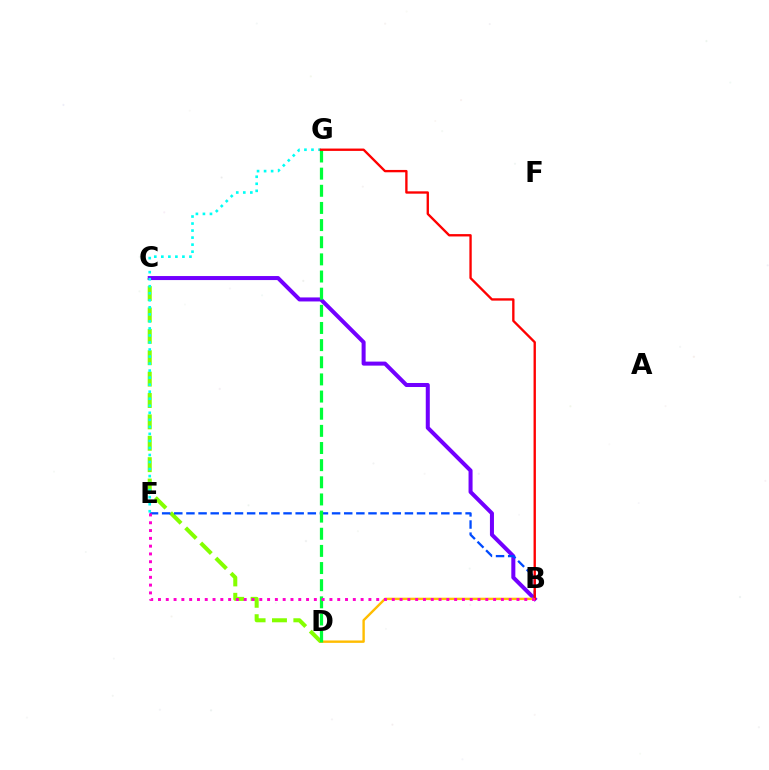{('C', 'D'): [{'color': '#84ff00', 'line_style': 'dashed', 'thickness': 2.91}], ('B', 'C'): [{'color': '#7200ff', 'line_style': 'solid', 'thickness': 2.9}], ('B', 'E'): [{'color': '#004bff', 'line_style': 'dashed', 'thickness': 1.65}, {'color': '#ff00cf', 'line_style': 'dotted', 'thickness': 2.12}], ('E', 'G'): [{'color': '#00fff6', 'line_style': 'dotted', 'thickness': 1.91}], ('B', 'D'): [{'color': '#ffbd00', 'line_style': 'solid', 'thickness': 1.73}], ('D', 'G'): [{'color': '#00ff39', 'line_style': 'dashed', 'thickness': 2.33}], ('B', 'G'): [{'color': '#ff0000', 'line_style': 'solid', 'thickness': 1.69}]}